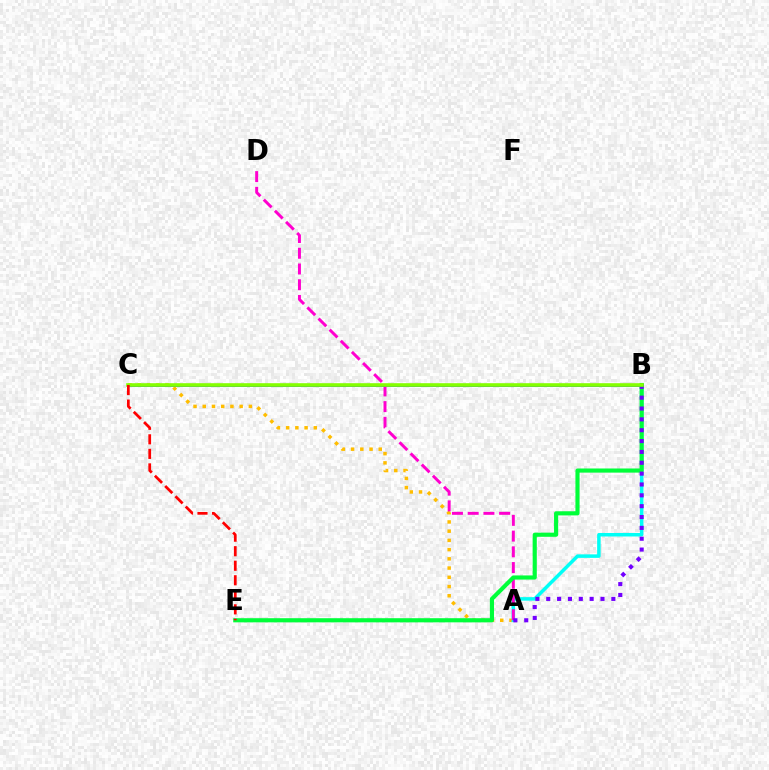{('A', 'C'): [{'color': '#ffbd00', 'line_style': 'dotted', 'thickness': 2.51}], ('A', 'B'): [{'color': '#00fff6', 'line_style': 'solid', 'thickness': 2.52}, {'color': '#7200ff', 'line_style': 'dotted', 'thickness': 2.95}], ('A', 'D'): [{'color': '#ff00cf', 'line_style': 'dashed', 'thickness': 2.14}], ('B', 'E'): [{'color': '#00ff39', 'line_style': 'solid', 'thickness': 2.98}], ('B', 'C'): [{'color': '#004bff', 'line_style': 'solid', 'thickness': 2.0}, {'color': '#84ff00', 'line_style': 'solid', 'thickness': 2.6}], ('C', 'E'): [{'color': '#ff0000', 'line_style': 'dashed', 'thickness': 1.97}]}